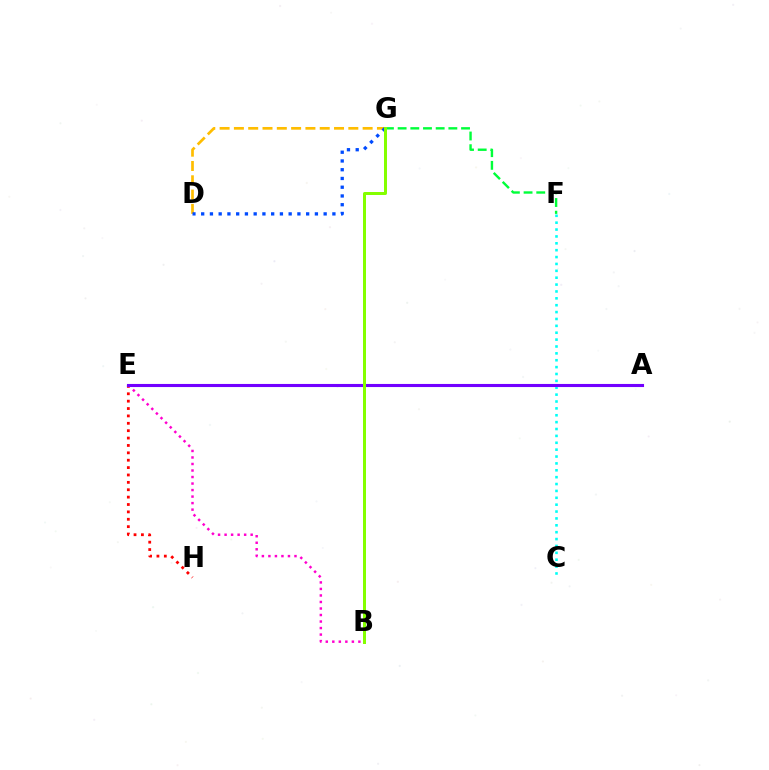{('E', 'H'): [{'color': '#ff0000', 'line_style': 'dotted', 'thickness': 2.01}], ('B', 'E'): [{'color': '#ff00cf', 'line_style': 'dotted', 'thickness': 1.77}], ('D', 'G'): [{'color': '#ffbd00', 'line_style': 'dashed', 'thickness': 1.94}, {'color': '#004bff', 'line_style': 'dotted', 'thickness': 2.38}], ('F', 'G'): [{'color': '#00ff39', 'line_style': 'dashed', 'thickness': 1.72}], ('C', 'F'): [{'color': '#00fff6', 'line_style': 'dotted', 'thickness': 1.87}], ('A', 'E'): [{'color': '#7200ff', 'line_style': 'solid', 'thickness': 2.23}], ('B', 'G'): [{'color': '#84ff00', 'line_style': 'solid', 'thickness': 2.16}]}